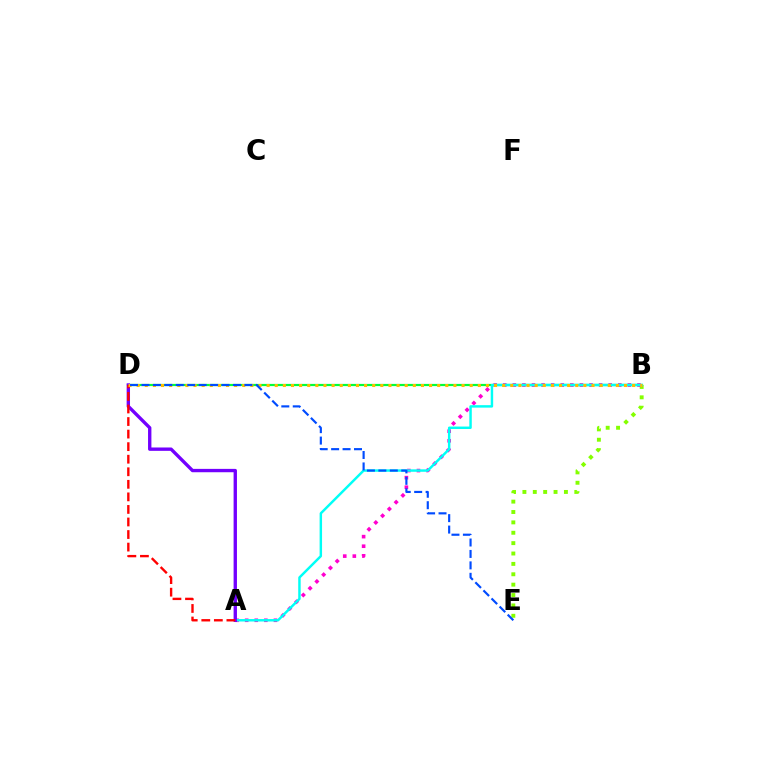{('B', 'E'): [{'color': '#84ff00', 'line_style': 'dotted', 'thickness': 2.82}], ('A', 'B'): [{'color': '#ff00cf', 'line_style': 'dotted', 'thickness': 2.61}, {'color': '#00fff6', 'line_style': 'solid', 'thickness': 1.77}], ('B', 'D'): [{'color': '#00ff39', 'line_style': 'solid', 'thickness': 1.59}, {'color': '#ffbd00', 'line_style': 'dotted', 'thickness': 2.21}], ('A', 'D'): [{'color': '#7200ff', 'line_style': 'solid', 'thickness': 2.42}, {'color': '#ff0000', 'line_style': 'dashed', 'thickness': 1.71}], ('D', 'E'): [{'color': '#004bff', 'line_style': 'dashed', 'thickness': 1.55}]}